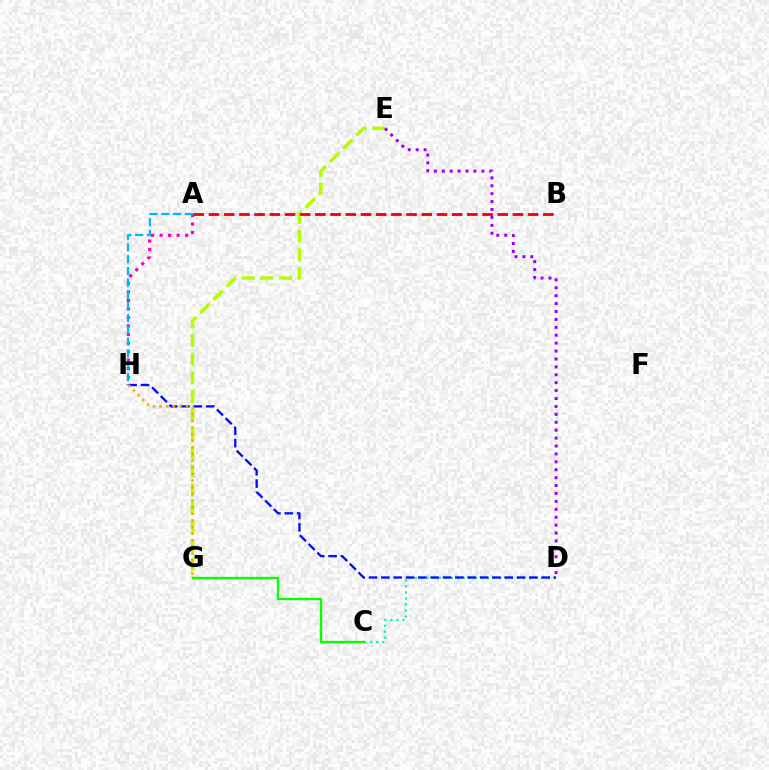{('A', 'H'): [{'color': '#ff00bd', 'line_style': 'dotted', 'thickness': 2.32}, {'color': '#00b5ff', 'line_style': 'dashed', 'thickness': 1.6}], ('C', 'D'): [{'color': '#00ff9d', 'line_style': 'dotted', 'thickness': 1.64}], ('D', 'H'): [{'color': '#0010ff', 'line_style': 'dashed', 'thickness': 1.68}], ('E', 'G'): [{'color': '#b3ff00', 'line_style': 'dashed', 'thickness': 2.53}], ('C', 'G'): [{'color': '#08ff00', 'line_style': 'solid', 'thickness': 1.66}], ('A', 'B'): [{'color': '#ff0000', 'line_style': 'dashed', 'thickness': 2.06}], ('G', 'H'): [{'color': '#ffa500', 'line_style': 'dotted', 'thickness': 1.8}], ('D', 'E'): [{'color': '#9b00ff', 'line_style': 'dotted', 'thickness': 2.15}]}